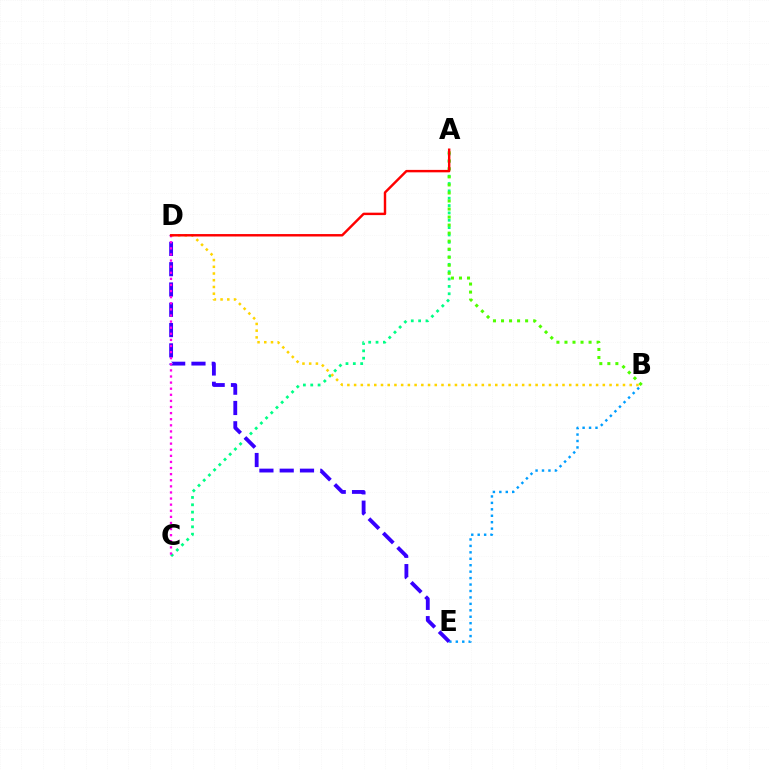{('A', 'C'): [{'color': '#00ff86', 'line_style': 'dotted', 'thickness': 2.0}], ('B', 'D'): [{'color': '#ffd500', 'line_style': 'dotted', 'thickness': 1.83}], ('A', 'B'): [{'color': '#4fff00', 'line_style': 'dotted', 'thickness': 2.18}], ('B', 'E'): [{'color': '#009eff', 'line_style': 'dotted', 'thickness': 1.75}], ('D', 'E'): [{'color': '#3700ff', 'line_style': 'dashed', 'thickness': 2.76}], ('C', 'D'): [{'color': '#ff00ed', 'line_style': 'dotted', 'thickness': 1.66}], ('A', 'D'): [{'color': '#ff0000', 'line_style': 'solid', 'thickness': 1.75}]}